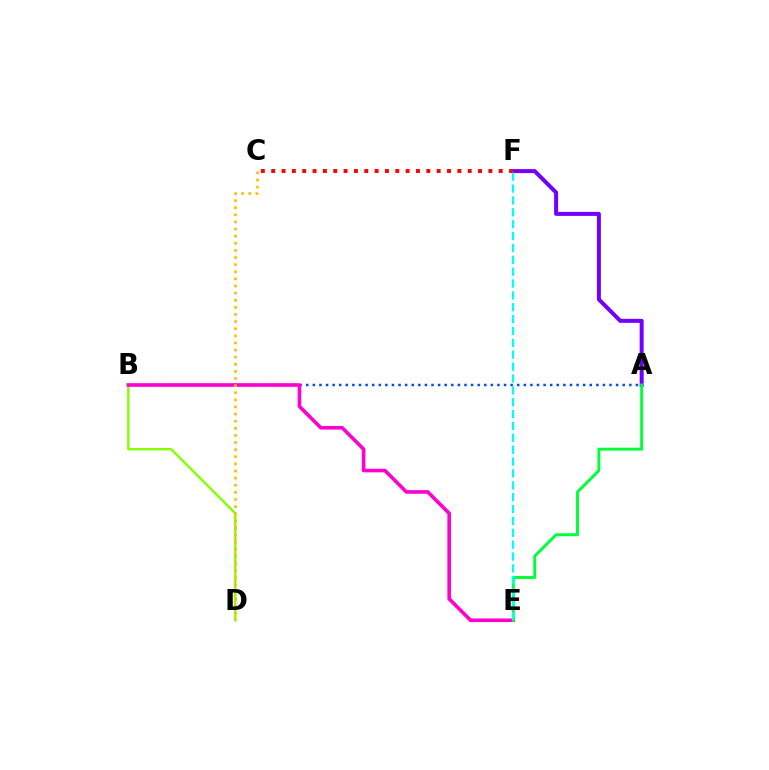{('B', 'D'): [{'color': '#84ff00', 'line_style': 'solid', 'thickness': 1.73}], ('A', 'F'): [{'color': '#7200ff', 'line_style': 'solid', 'thickness': 2.87}], ('A', 'B'): [{'color': '#004bff', 'line_style': 'dotted', 'thickness': 1.79}], ('B', 'E'): [{'color': '#ff00cf', 'line_style': 'solid', 'thickness': 2.59}], ('C', 'F'): [{'color': '#ff0000', 'line_style': 'dotted', 'thickness': 2.81}], ('A', 'E'): [{'color': '#00ff39', 'line_style': 'solid', 'thickness': 2.1}], ('C', 'D'): [{'color': '#ffbd00', 'line_style': 'dotted', 'thickness': 1.93}], ('E', 'F'): [{'color': '#00fff6', 'line_style': 'dashed', 'thickness': 1.61}]}